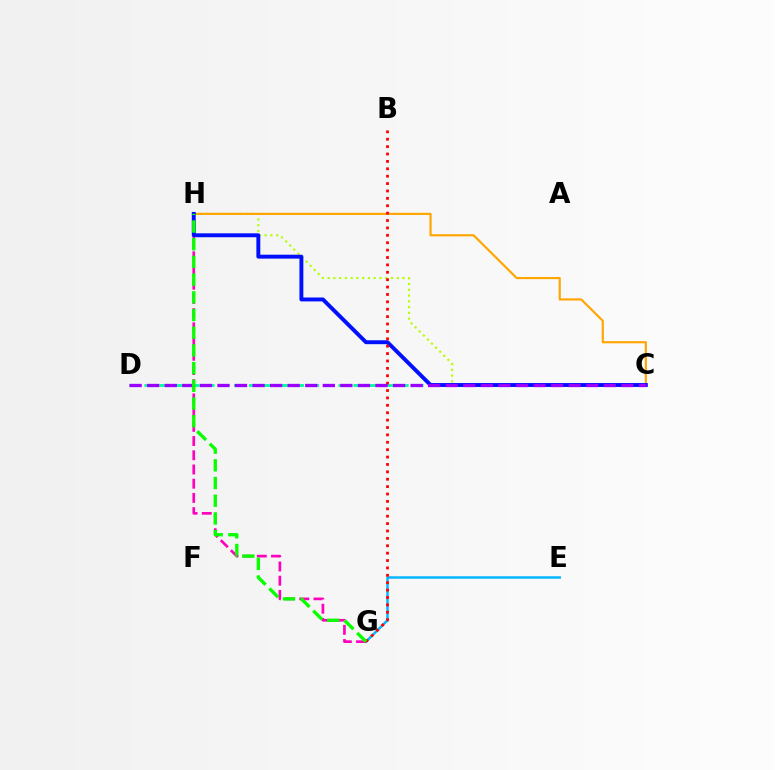{('C', 'H'): [{'color': '#b3ff00', 'line_style': 'dotted', 'thickness': 1.57}, {'color': '#ffa500', 'line_style': 'solid', 'thickness': 1.55}, {'color': '#0010ff', 'line_style': 'solid', 'thickness': 2.82}], ('E', 'G'): [{'color': '#00b5ff', 'line_style': 'solid', 'thickness': 1.77}], ('C', 'D'): [{'color': '#00ff9d', 'line_style': 'dashed', 'thickness': 2.03}, {'color': '#9b00ff', 'line_style': 'dashed', 'thickness': 2.39}], ('G', 'H'): [{'color': '#ff00bd', 'line_style': 'dashed', 'thickness': 1.93}, {'color': '#08ff00', 'line_style': 'dashed', 'thickness': 2.4}], ('B', 'G'): [{'color': '#ff0000', 'line_style': 'dotted', 'thickness': 2.01}]}